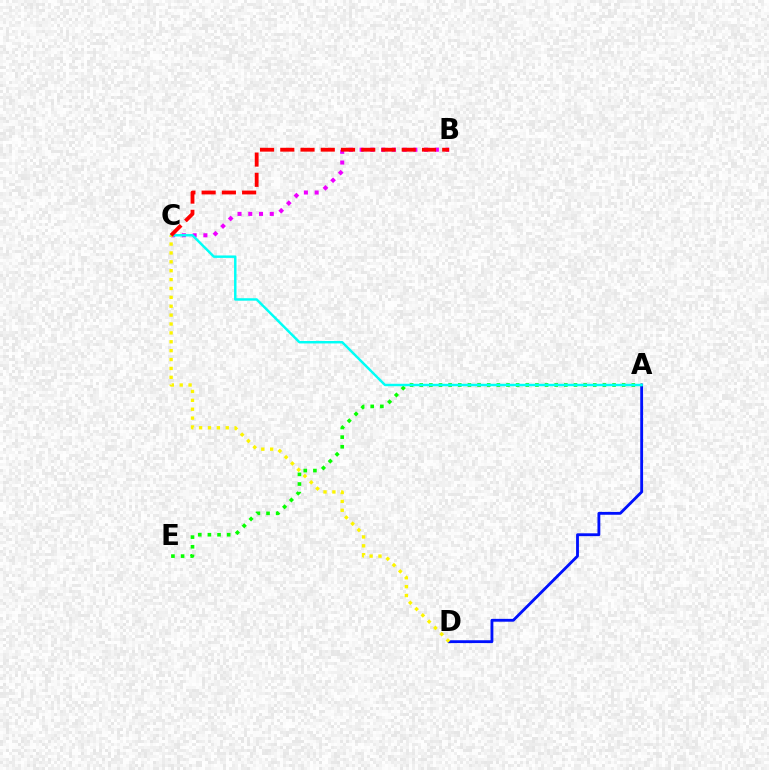{('A', 'D'): [{'color': '#0010ff', 'line_style': 'solid', 'thickness': 2.04}], ('A', 'E'): [{'color': '#08ff00', 'line_style': 'dotted', 'thickness': 2.62}], ('B', 'C'): [{'color': '#ee00ff', 'line_style': 'dotted', 'thickness': 2.92}, {'color': '#ff0000', 'line_style': 'dashed', 'thickness': 2.75}], ('A', 'C'): [{'color': '#00fff6', 'line_style': 'solid', 'thickness': 1.77}], ('C', 'D'): [{'color': '#fcf500', 'line_style': 'dotted', 'thickness': 2.41}]}